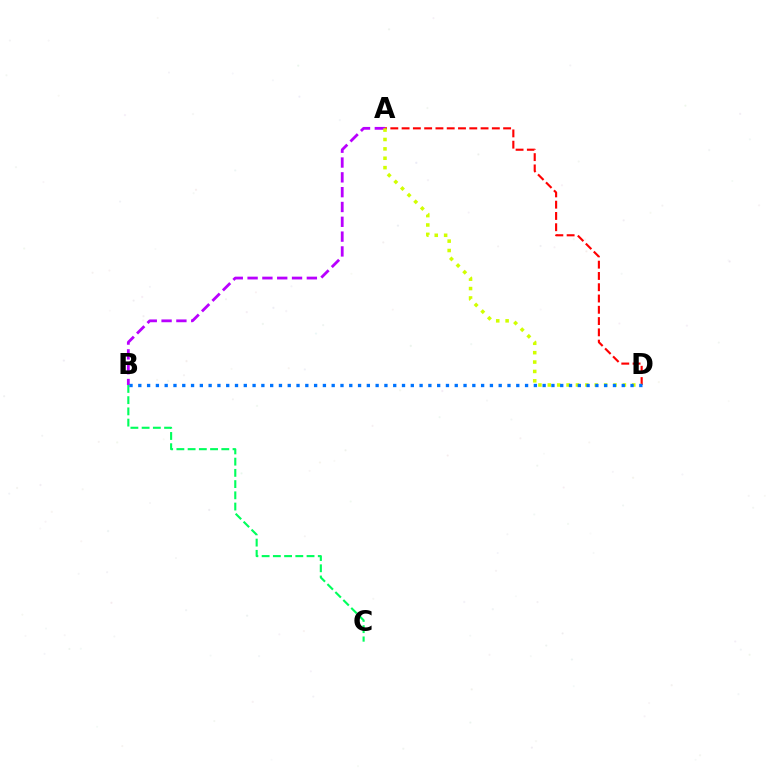{('A', 'D'): [{'color': '#ff0000', 'line_style': 'dashed', 'thickness': 1.53}, {'color': '#d1ff00', 'line_style': 'dotted', 'thickness': 2.55}], ('A', 'B'): [{'color': '#b900ff', 'line_style': 'dashed', 'thickness': 2.01}], ('B', 'C'): [{'color': '#00ff5c', 'line_style': 'dashed', 'thickness': 1.53}], ('B', 'D'): [{'color': '#0074ff', 'line_style': 'dotted', 'thickness': 2.39}]}